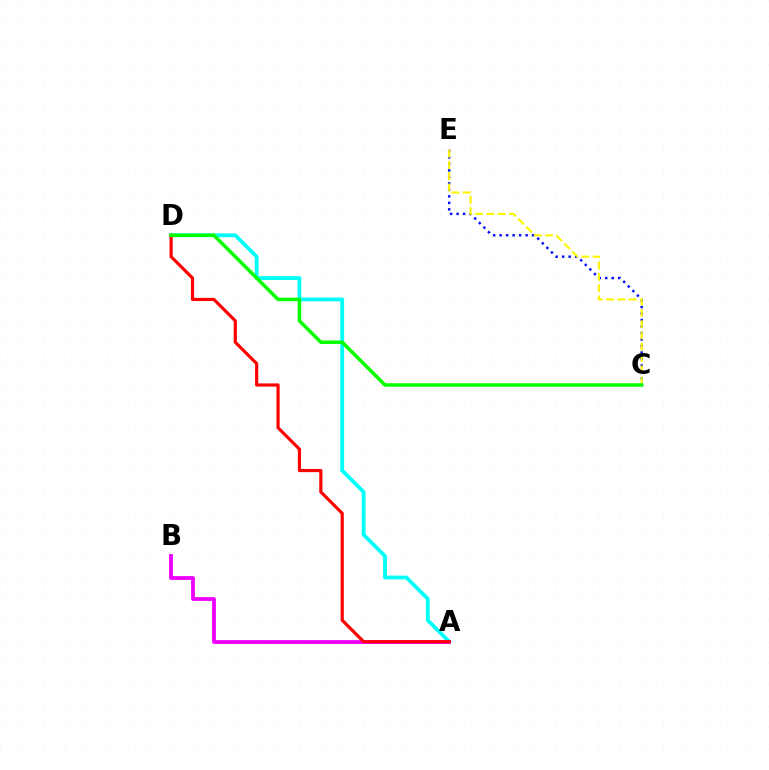{('A', 'D'): [{'color': '#00fff6', 'line_style': 'solid', 'thickness': 2.73}, {'color': '#ff0000', 'line_style': 'solid', 'thickness': 2.28}], ('A', 'B'): [{'color': '#ee00ff', 'line_style': 'solid', 'thickness': 2.74}], ('C', 'E'): [{'color': '#0010ff', 'line_style': 'dotted', 'thickness': 1.76}, {'color': '#fcf500', 'line_style': 'dashed', 'thickness': 1.53}], ('C', 'D'): [{'color': '#08ff00', 'line_style': 'solid', 'thickness': 2.54}]}